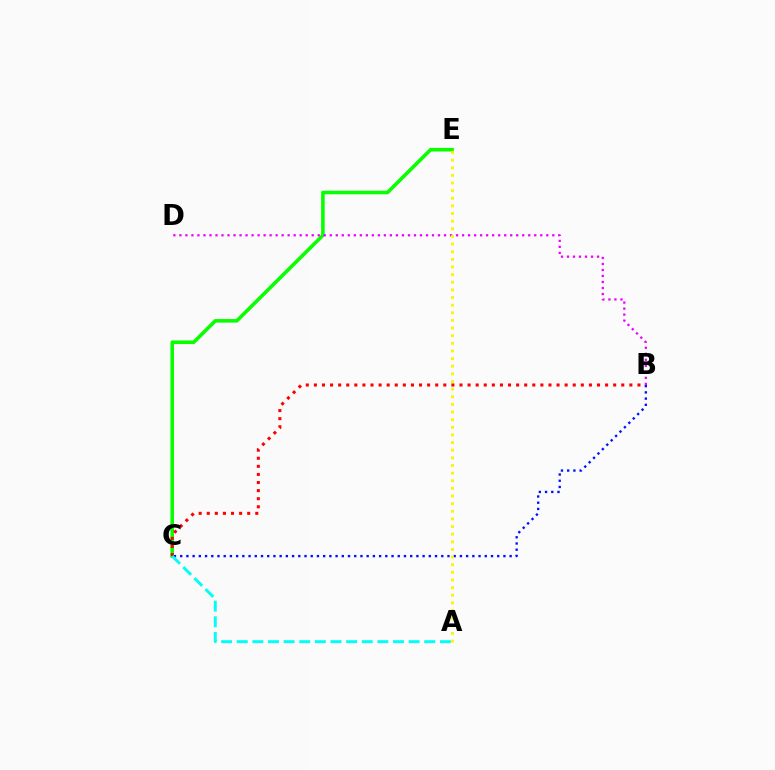{('C', 'E'): [{'color': '#08ff00', 'line_style': 'solid', 'thickness': 2.58}], ('B', 'C'): [{'color': '#0010ff', 'line_style': 'dotted', 'thickness': 1.69}, {'color': '#ff0000', 'line_style': 'dotted', 'thickness': 2.2}], ('B', 'D'): [{'color': '#ee00ff', 'line_style': 'dotted', 'thickness': 1.63}], ('A', 'C'): [{'color': '#00fff6', 'line_style': 'dashed', 'thickness': 2.12}], ('A', 'E'): [{'color': '#fcf500', 'line_style': 'dotted', 'thickness': 2.07}]}